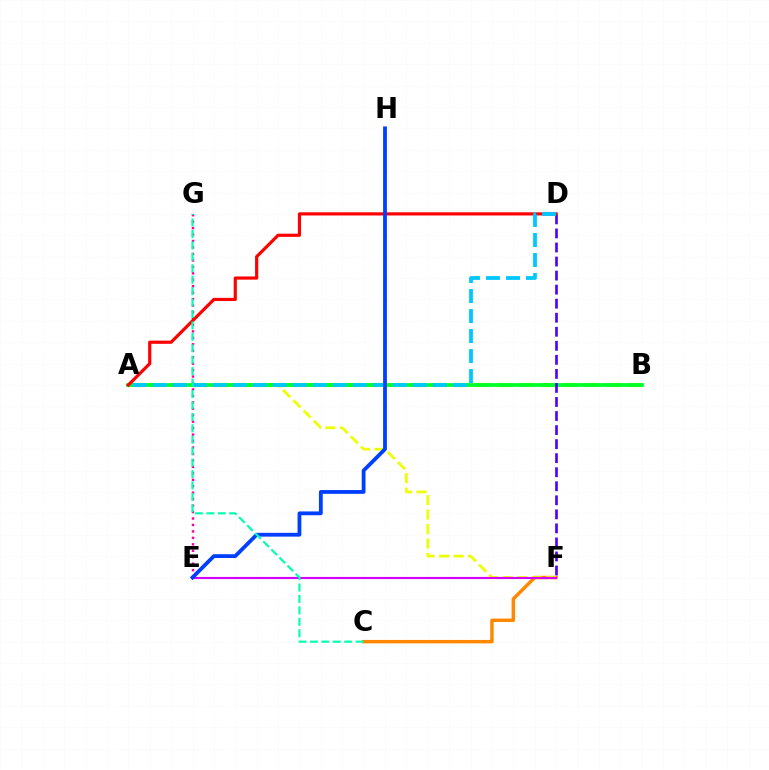{('C', 'F'): [{'color': '#ff8800', 'line_style': 'solid', 'thickness': 2.48}], ('E', 'G'): [{'color': '#ff00a0', 'line_style': 'dotted', 'thickness': 1.75}], ('A', 'F'): [{'color': '#eeff00', 'line_style': 'dashed', 'thickness': 1.97}], ('A', 'B'): [{'color': '#66ff00', 'line_style': 'dashed', 'thickness': 2.95}, {'color': '#00ff27', 'line_style': 'solid', 'thickness': 2.67}], ('D', 'F'): [{'color': '#4f00ff', 'line_style': 'dashed', 'thickness': 1.91}], ('A', 'D'): [{'color': '#ff0000', 'line_style': 'solid', 'thickness': 2.29}, {'color': '#00c7ff', 'line_style': 'dashed', 'thickness': 2.72}], ('E', 'F'): [{'color': '#d600ff', 'line_style': 'solid', 'thickness': 1.54}], ('E', 'H'): [{'color': '#003fff', 'line_style': 'solid', 'thickness': 2.73}], ('C', 'G'): [{'color': '#00ffaf', 'line_style': 'dashed', 'thickness': 1.55}]}